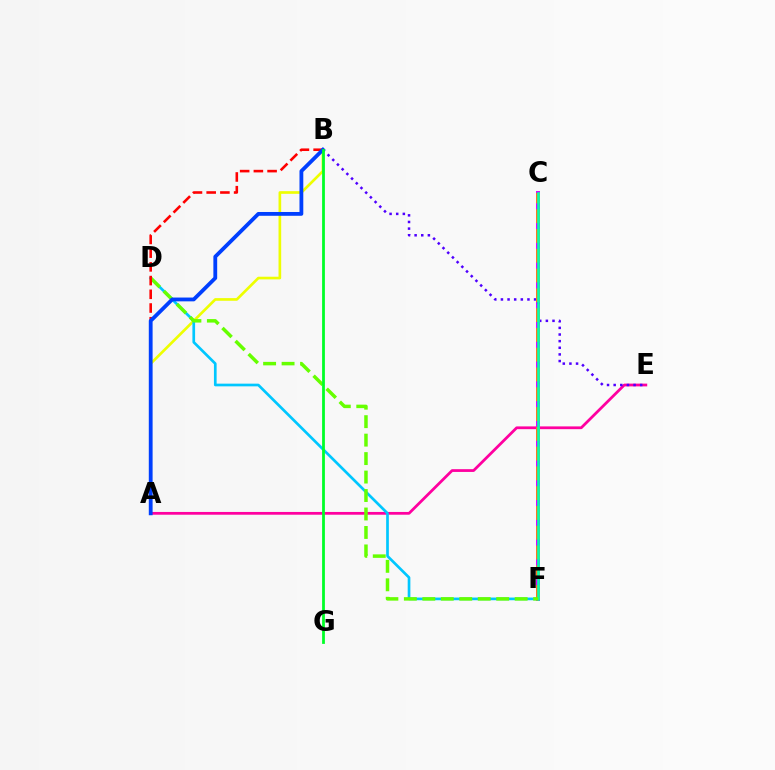{('A', 'E'): [{'color': '#ff00a0', 'line_style': 'solid', 'thickness': 1.99}], ('A', 'B'): [{'color': '#eeff00', 'line_style': 'solid', 'thickness': 1.92}, {'color': '#ff0000', 'line_style': 'dashed', 'thickness': 1.86}, {'color': '#003fff', 'line_style': 'solid', 'thickness': 2.74}], ('D', 'F'): [{'color': '#00c7ff', 'line_style': 'solid', 'thickness': 1.93}, {'color': '#66ff00', 'line_style': 'dashed', 'thickness': 2.51}], ('C', 'F'): [{'color': '#d600ff', 'line_style': 'solid', 'thickness': 2.84}, {'color': '#ff8800', 'line_style': 'dashed', 'thickness': 2.69}, {'color': '#00ffaf', 'line_style': 'solid', 'thickness': 1.85}], ('B', 'E'): [{'color': '#4f00ff', 'line_style': 'dotted', 'thickness': 1.8}], ('B', 'G'): [{'color': '#00ff27', 'line_style': 'solid', 'thickness': 2.0}]}